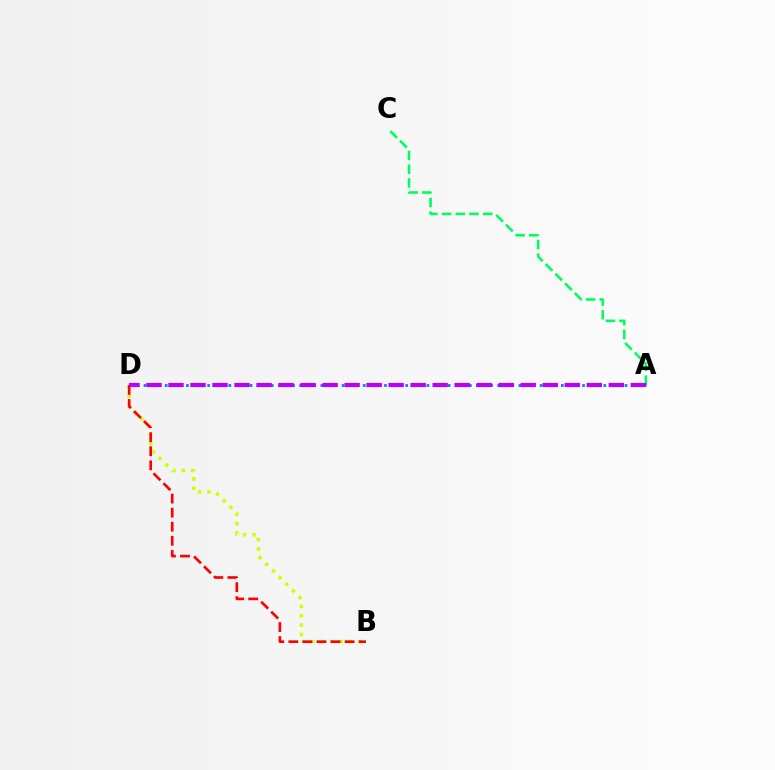{('B', 'D'): [{'color': '#d1ff00', 'line_style': 'dotted', 'thickness': 2.55}, {'color': '#ff0000', 'line_style': 'dashed', 'thickness': 1.91}], ('A', 'C'): [{'color': '#00ff5c', 'line_style': 'dashed', 'thickness': 1.86}], ('A', 'D'): [{'color': '#0074ff', 'line_style': 'dotted', 'thickness': 1.92}, {'color': '#b900ff', 'line_style': 'dashed', 'thickness': 2.99}]}